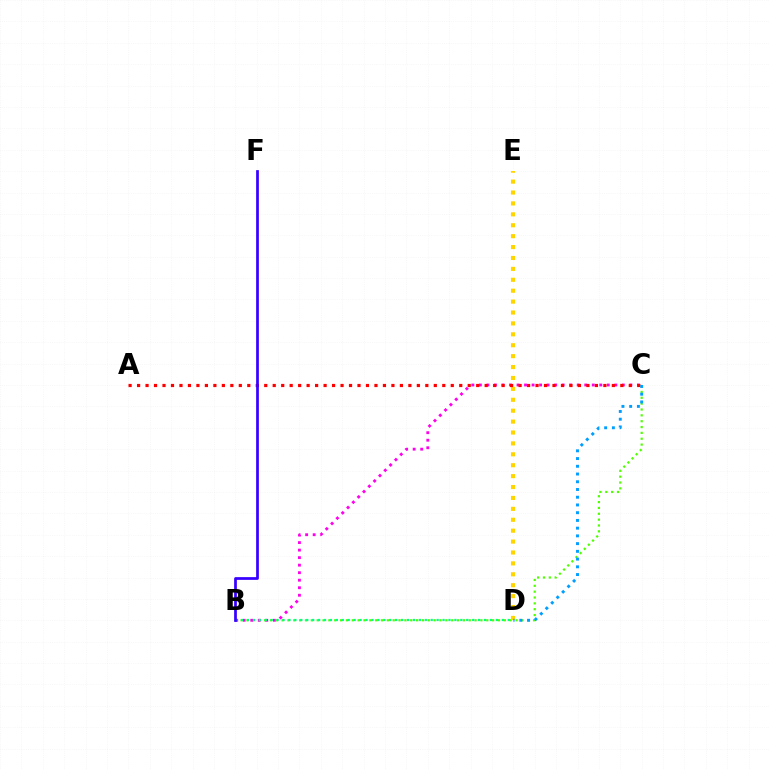{('B', 'C'): [{'color': '#4fff00', 'line_style': 'dotted', 'thickness': 1.59}, {'color': '#ff00ed', 'line_style': 'dotted', 'thickness': 2.04}], ('D', 'E'): [{'color': '#ffd500', 'line_style': 'dotted', 'thickness': 2.96}], ('B', 'D'): [{'color': '#00ff86', 'line_style': 'dotted', 'thickness': 1.61}], ('A', 'C'): [{'color': '#ff0000', 'line_style': 'dotted', 'thickness': 2.3}], ('C', 'D'): [{'color': '#009eff', 'line_style': 'dotted', 'thickness': 2.1}], ('B', 'F'): [{'color': '#3700ff', 'line_style': 'solid', 'thickness': 1.97}]}